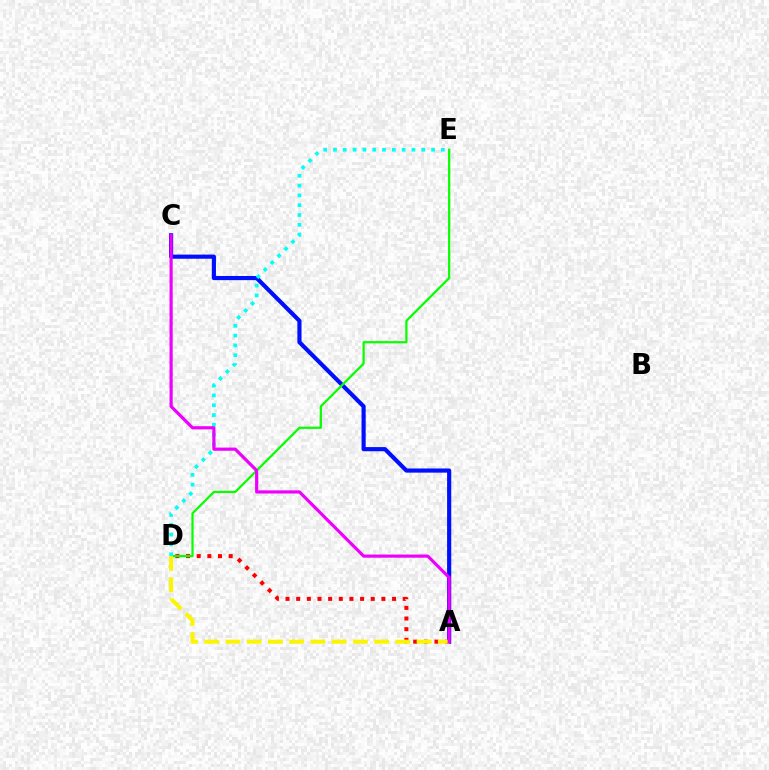{('A', 'D'): [{'color': '#ff0000', 'line_style': 'dotted', 'thickness': 2.89}, {'color': '#fcf500', 'line_style': 'dashed', 'thickness': 2.89}], ('A', 'C'): [{'color': '#0010ff', 'line_style': 'solid', 'thickness': 2.99}, {'color': '#ee00ff', 'line_style': 'solid', 'thickness': 2.29}], ('D', 'E'): [{'color': '#08ff00', 'line_style': 'solid', 'thickness': 1.6}, {'color': '#00fff6', 'line_style': 'dotted', 'thickness': 2.67}]}